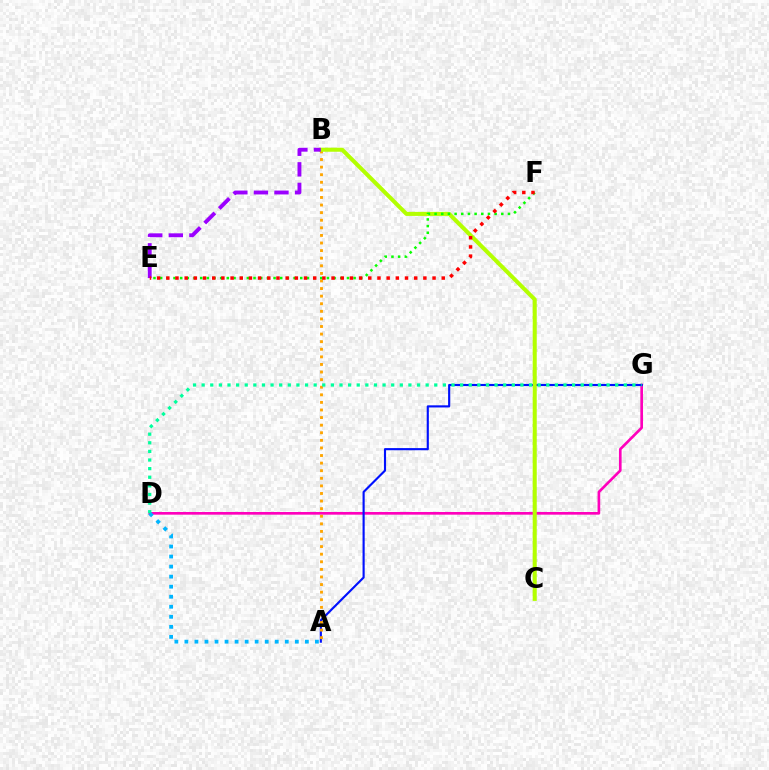{('D', 'G'): [{'color': '#ff00bd', 'line_style': 'solid', 'thickness': 1.91}, {'color': '#00ff9d', 'line_style': 'dotted', 'thickness': 2.34}], ('A', 'G'): [{'color': '#0010ff', 'line_style': 'solid', 'thickness': 1.54}], ('A', 'B'): [{'color': '#ffa500', 'line_style': 'dotted', 'thickness': 2.06}], ('B', 'C'): [{'color': '#b3ff00', 'line_style': 'solid', 'thickness': 2.91}], ('B', 'E'): [{'color': '#9b00ff', 'line_style': 'dashed', 'thickness': 2.79}], ('E', 'F'): [{'color': '#08ff00', 'line_style': 'dotted', 'thickness': 1.81}, {'color': '#ff0000', 'line_style': 'dotted', 'thickness': 2.49}], ('A', 'D'): [{'color': '#00b5ff', 'line_style': 'dotted', 'thickness': 2.73}]}